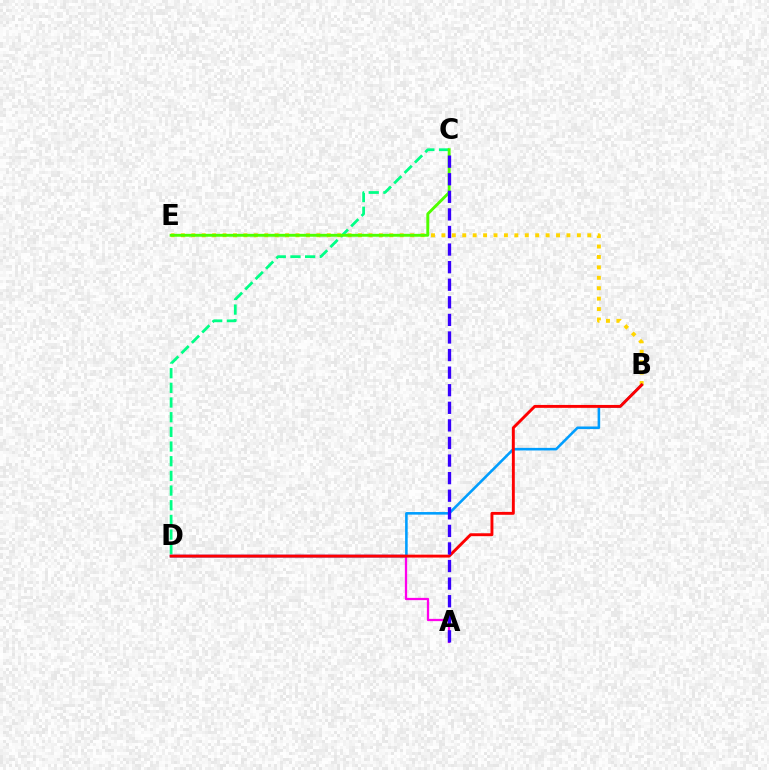{('A', 'D'): [{'color': '#ff00ed', 'line_style': 'solid', 'thickness': 1.63}], ('B', 'E'): [{'color': '#ffd500', 'line_style': 'dotted', 'thickness': 2.83}], ('B', 'D'): [{'color': '#009eff', 'line_style': 'solid', 'thickness': 1.86}, {'color': '#ff0000', 'line_style': 'solid', 'thickness': 2.1}], ('C', 'D'): [{'color': '#00ff86', 'line_style': 'dashed', 'thickness': 1.99}], ('C', 'E'): [{'color': '#4fff00', 'line_style': 'solid', 'thickness': 2.08}], ('A', 'C'): [{'color': '#3700ff', 'line_style': 'dashed', 'thickness': 2.39}]}